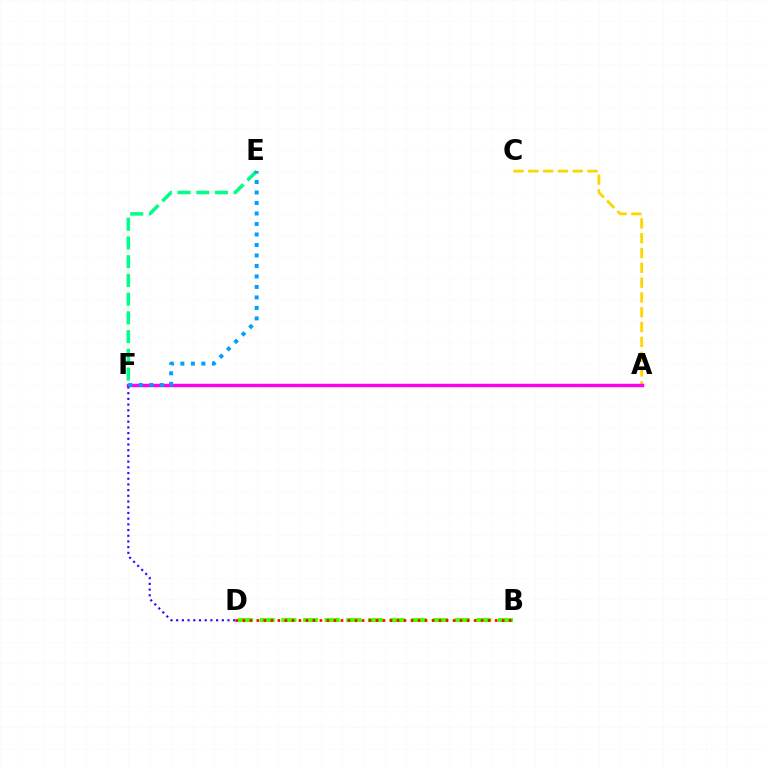{('A', 'C'): [{'color': '#ffd500', 'line_style': 'dashed', 'thickness': 2.01}], ('A', 'F'): [{'color': '#ff00ed', 'line_style': 'solid', 'thickness': 2.47}], ('B', 'D'): [{'color': '#4fff00', 'line_style': 'dashed', 'thickness': 2.94}, {'color': '#ff0000', 'line_style': 'dotted', 'thickness': 1.9}], ('E', 'F'): [{'color': '#00ff86', 'line_style': 'dashed', 'thickness': 2.54}, {'color': '#009eff', 'line_style': 'dotted', 'thickness': 2.85}], ('D', 'F'): [{'color': '#3700ff', 'line_style': 'dotted', 'thickness': 1.55}]}